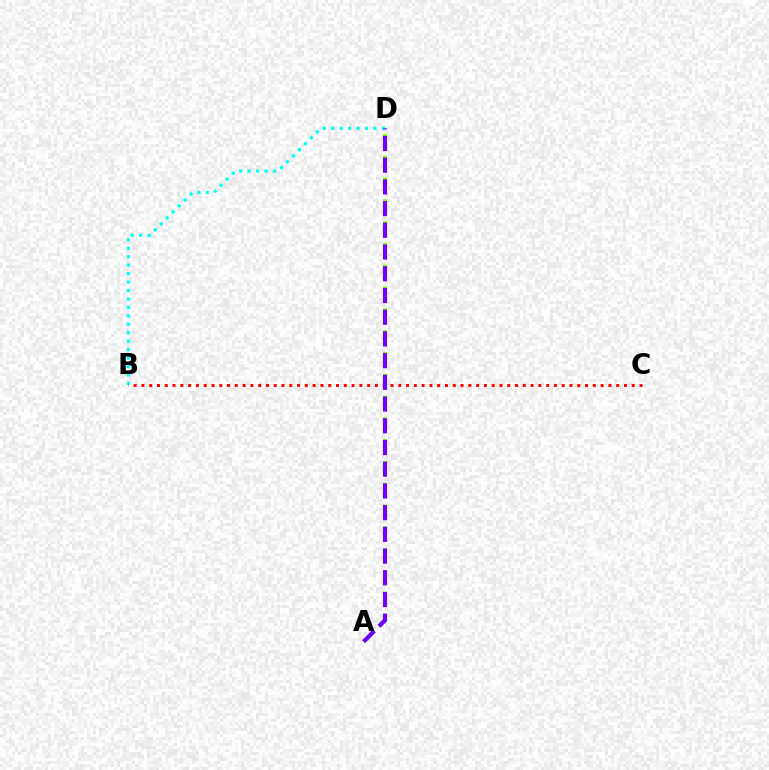{('B', 'D'): [{'color': '#00fff6', 'line_style': 'dotted', 'thickness': 2.29}], ('A', 'D'): [{'color': '#84ff00', 'line_style': 'dashed', 'thickness': 2.96}, {'color': '#7200ff', 'line_style': 'dashed', 'thickness': 2.95}], ('B', 'C'): [{'color': '#ff0000', 'line_style': 'dotted', 'thickness': 2.11}]}